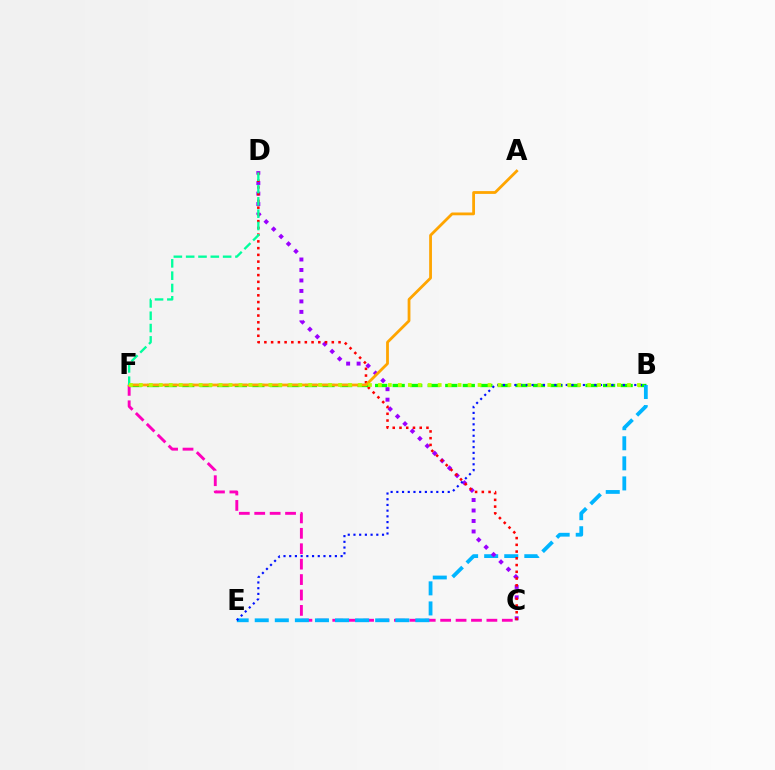{('C', 'F'): [{'color': '#ff00bd', 'line_style': 'dashed', 'thickness': 2.09}], ('B', 'F'): [{'color': '#08ff00', 'line_style': 'dashed', 'thickness': 2.38}, {'color': '#b3ff00', 'line_style': 'dotted', 'thickness': 2.71}], ('B', 'E'): [{'color': '#00b5ff', 'line_style': 'dashed', 'thickness': 2.73}, {'color': '#0010ff', 'line_style': 'dotted', 'thickness': 1.55}], ('C', 'D'): [{'color': '#9b00ff', 'line_style': 'dotted', 'thickness': 2.85}, {'color': '#ff0000', 'line_style': 'dotted', 'thickness': 1.83}], ('A', 'F'): [{'color': '#ffa500', 'line_style': 'solid', 'thickness': 2.01}], ('D', 'F'): [{'color': '#00ff9d', 'line_style': 'dashed', 'thickness': 1.67}]}